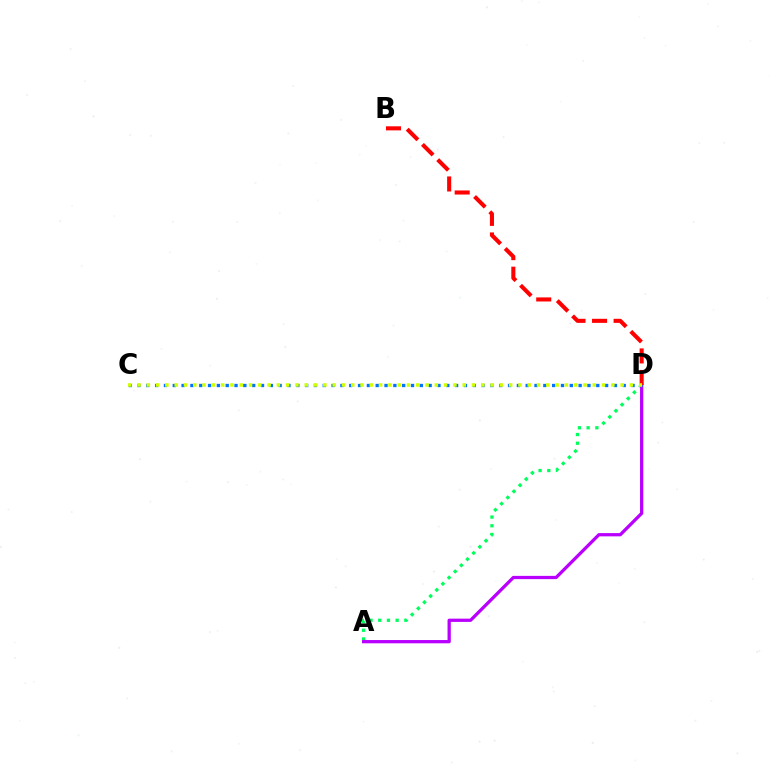{('A', 'D'): [{'color': '#00ff5c', 'line_style': 'dotted', 'thickness': 2.36}, {'color': '#b900ff', 'line_style': 'solid', 'thickness': 2.35}], ('C', 'D'): [{'color': '#0074ff', 'line_style': 'dotted', 'thickness': 2.4}, {'color': '#d1ff00', 'line_style': 'dotted', 'thickness': 2.52}], ('B', 'D'): [{'color': '#ff0000', 'line_style': 'dashed', 'thickness': 2.93}]}